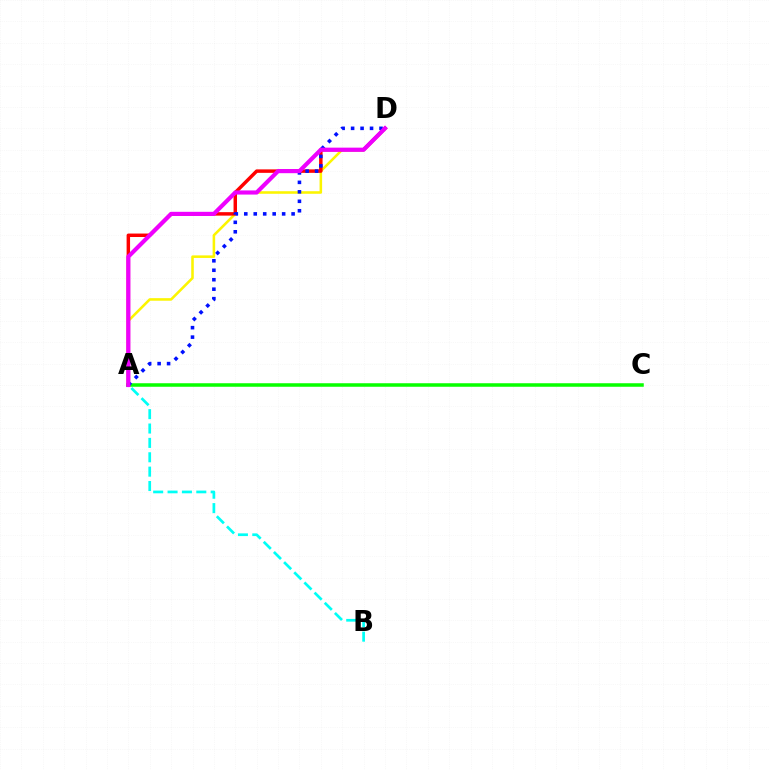{('A', 'D'): [{'color': '#fcf500', 'line_style': 'solid', 'thickness': 1.84}, {'color': '#ff0000', 'line_style': 'solid', 'thickness': 2.49}, {'color': '#0010ff', 'line_style': 'dotted', 'thickness': 2.57}, {'color': '#ee00ff', 'line_style': 'solid', 'thickness': 2.98}], ('A', 'C'): [{'color': '#08ff00', 'line_style': 'solid', 'thickness': 2.53}], ('A', 'B'): [{'color': '#00fff6', 'line_style': 'dashed', 'thickness': 1.95}]}